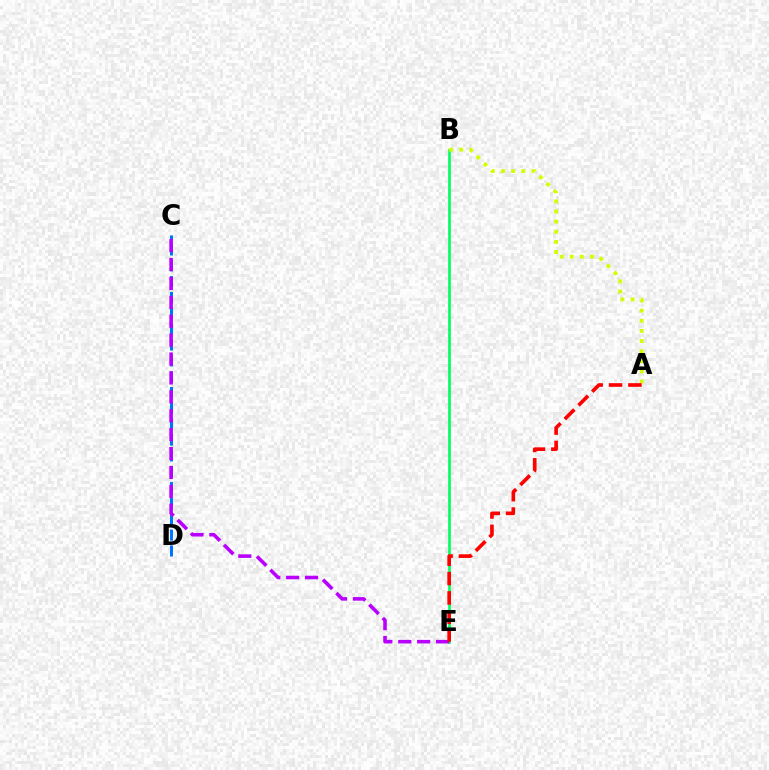{('B', 'E'): [{'color': '#00ff5c', 'line_style': 'solid', 'thickness': 1.92}], ('A', 'B'): [{'color': '#d1ff00', 'line_style': 'dotted', 'thickness': 2.75}], ('C', 'D'): [{'color': '#0074ff', 'line_style': 'dashed', 'thickness': 2.15}], ('C', 'E'): [{'color': '#b900ff', 'line_style': 'dashed', 'thickness': 2.57}], ('A', 'E'): [{'color': '#ff0000', 'line_style': 'dashed', 'thickness': 2.63}]}